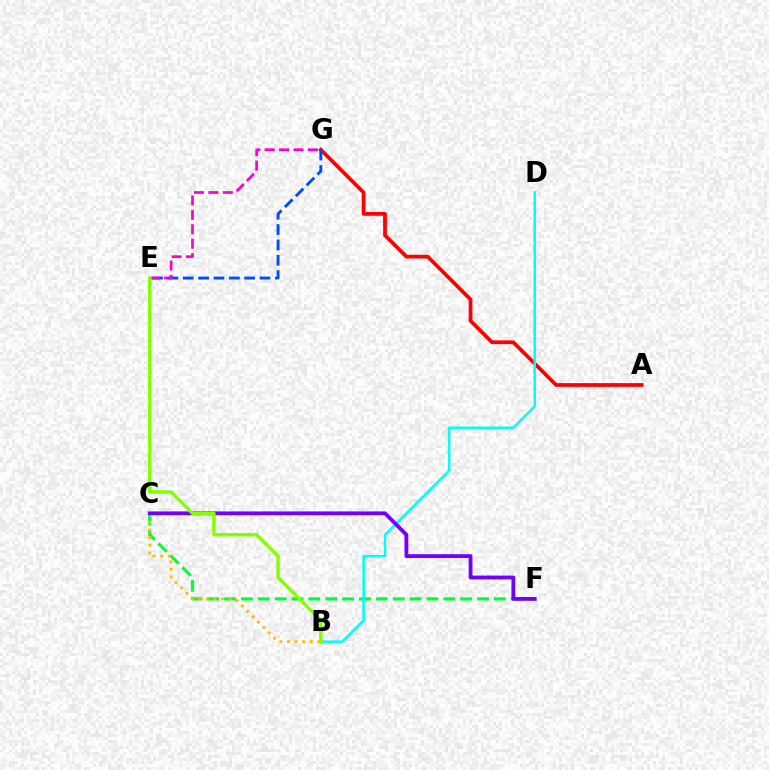{('C', 'F'): [{'color': '#00ff39', 'line_style': 'dashed', 'thickness': 2.29}, {'color': '#7200ff', 'line_style': 'solid', 'thickness': 2.75}], ('A', 'G'): [{'color': '#ff0000', 'line_style': 'solid', 'thickness': 2.7}], ('B', 'D'): [{'color': '#00fff6', 'line_style': 'solid', 'thickness': 1.81}], ('B', 'C'): [{'color': '#ffbd00', 'line_style': 'dotted', 'thickness': 2.07}], ('E', 'G'): [{'color': '#004bff', 'line_style': 'dashed', 'thickness': 2.09}, {'color': '#ff00cf', 'line_style': 'dashed', 'thickness': 1.96}], ('B', 'E'): [{'color': '#84ff00', 'line_style': 'solid', 'thickness': 2.43}]}